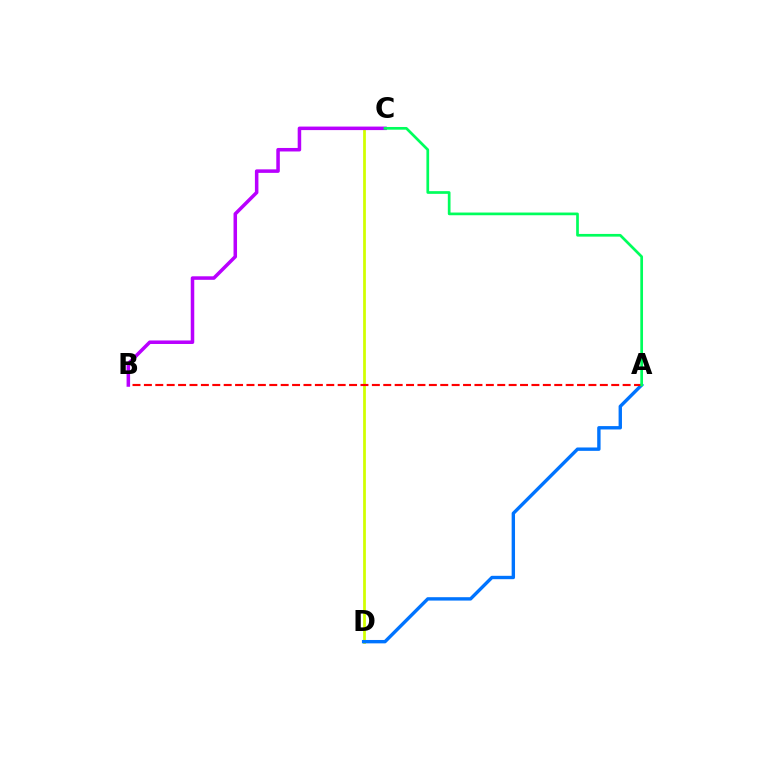{('C', 'D'): [{'color': '#d1ff00', 'line_style': 'solid', 'thickness': 1.98}], ('A', 'D'): [{'color': '#0074ff', 'line_style': 'solid', 'thickness': 2.43}], ('A', 'B'): [{'color': '#ff0000', 'line_style': 'dashed', 'thickness': 1.55}], ('B', 'C'): [{'color': '#b900ff', 'line_style': 'solid', 'thickness': 2.53}], ('A', 'C'): [{'color': '#00ff5c', 'line_style': 'solid', 'thickness': 1.95}]}